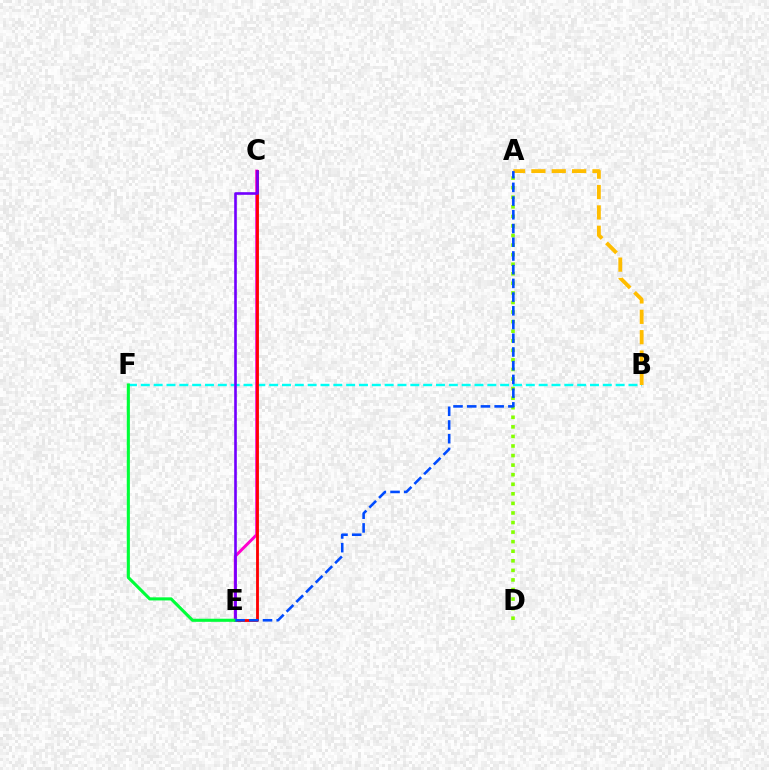{('B', 'F'): [{'color': '#00fff6', 'line_style': 'dashed', 'thickness': 1.74}], ('A', 'D'): [{'color': '#84ff00', 'line_style': 'dotted', 'thickness': 2.6}], ('C', 'E'): [{'color': '#ff00cf', 'line_style': 'solid', 'thickness': 2.14}, {'color': '#ff0000', 'line_style': 'solid', 'thickness': 2.04}, {'color': '#7200ff', 'line_style': 'solid', 'thickness': 1.89}], ('A', 'B'): [{'color': '#ffbd00', 'line_style': 'dashed', 'thickness': 2.77}], ('E', 'F'): [{'color': '#00ff39', 'line_style': 'solid', 'thickness': 2.23}], ('A', 'E'): [{'color': '#004bff', 'line_style': 'dashed', 'thickness': 1.86}]}